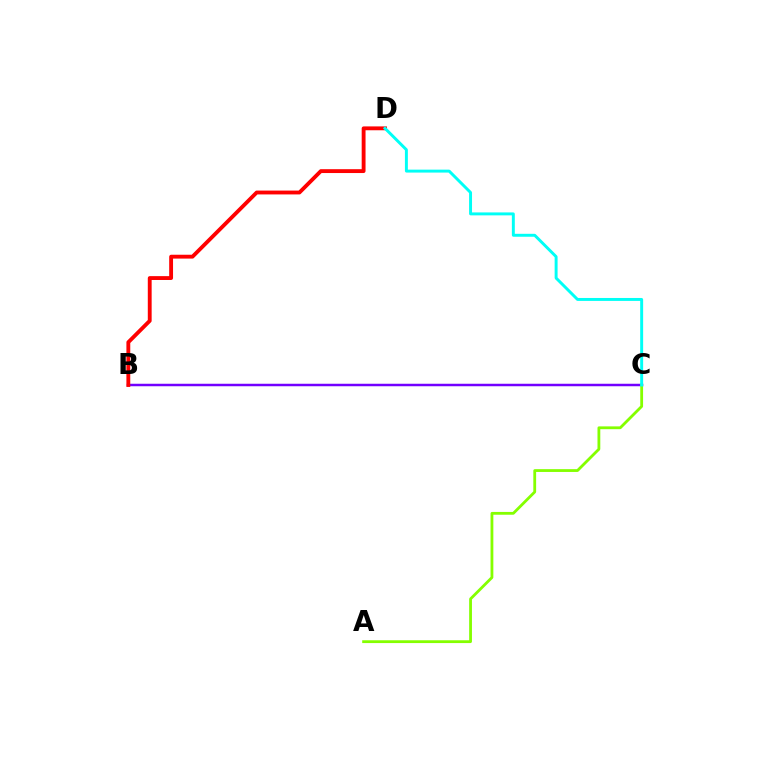{('B', 'C'): [{'color': '#7200ff', 'line_style': 'solid', 'thickness': 1.79}], ('B', 'D'): [{'color': '#ff0000', 'line_style': 'solid', 'thickness': 2.78}], ('A', 'C'): [{'color': '#84ff00', 'line_style': 'solid', 'thickness': 2.02}], ('C', 'D'): [{'color': '#00fff6', 'line_style': 'solid', 'thickness': 2.12}]}